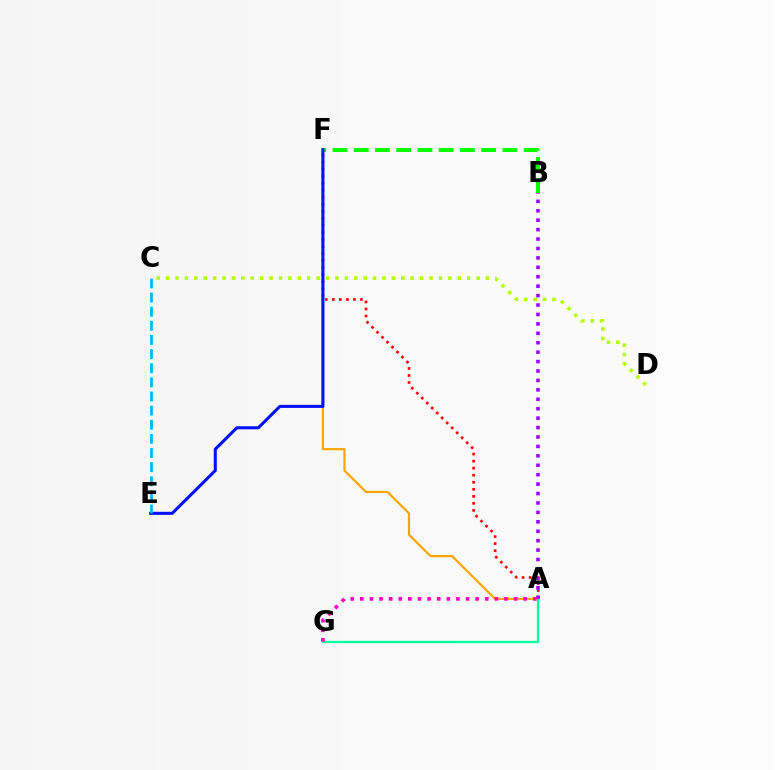{('A', 'F'): [{'color': '#ff0000', 'line_style': 'dotted', 'thickness': 1.91}, {'color': '#ffa500', 'line_style': 'solid', 'thickness': 1.58}], ('A', 'G'): [{'color': '#00ff9d', 'line_style': 'solid', 'thickness': 1.64}, {'color': '#ff00bd', 'line_style': 'dotted', 'thickness': 2.61}], ('C', 'D'): [{'color': '#b3ff00', 'line_style': 'dotted', 'thickness': 2.56}], ('B', 'F'): [{'color': '#08ff00', 'line_style': 'dashed', 'thickness': 2.89}], ('E', 'F'): [{'color': '#0010ff', 'line_style': 'solid', 'thickness': 2.2}], ('C', 'E'): [{'color': '#00b5ff', 'line_style': 'dashed', 'thickness': 1.92}], ('A', 'B'): [{'color': '#9b00ff', 'line_style': 'dotted', 'thickness': 2.56}]}